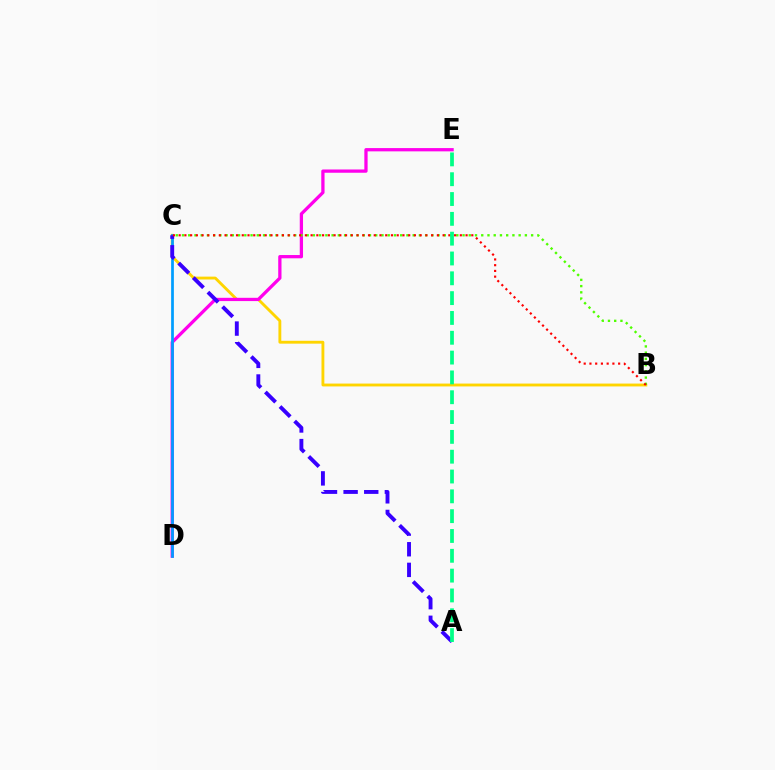{('B', 'C'): [{'color': '#ffd500', 'line_style': 'solid', 'thickness': 2.06}, {'color': '#4fff00', 'line_style': 'dotted', 'thickness': 1.69}, {'color': '#ff0000', 'line_style': 'dotted', 'thickness': 1.56}], ('D', 'E'): [{'color': '#ff00ed', 'line_style': 'solid', 'thickness': 2.36}], ('C', 'D'): [{'color': '#009eff', 'line_style': 'solid', 'thickness': 1.96}], ('A', 'C'): [{'color': '#3700ff', 'line_style': 'dashed', 'thickness': 2.8}], ('A', 'E'): [{'color': '#00ff86', 'line_style': 'dashed', 'thickness': 2.69}]}